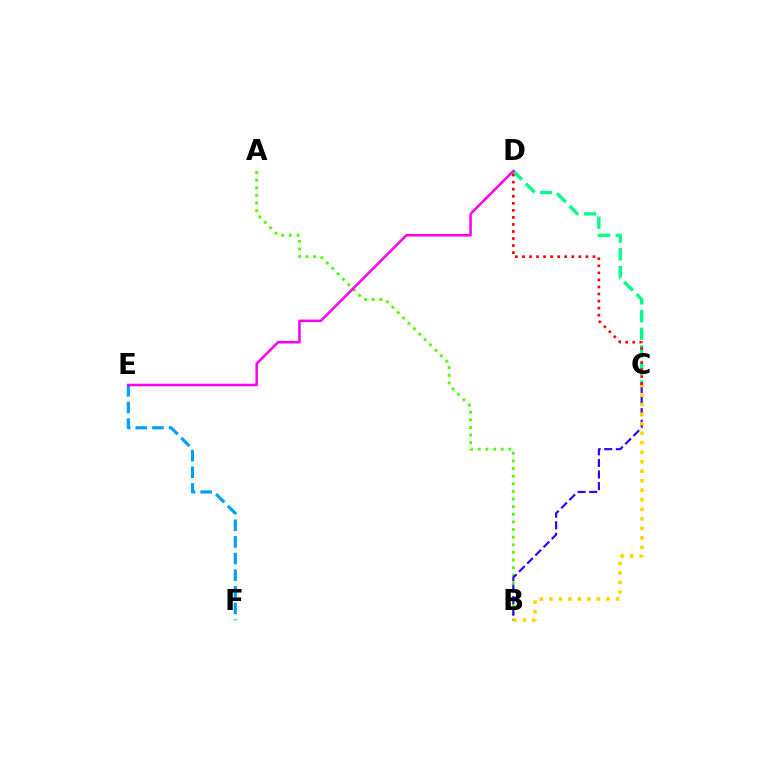{('C', 'D'): [{'color': '#00ff86', 'line_style': 'dashed', 'thickness': 2.4}, {'color': '#ff0000', 'line_style': 'dotted', 'thickness': 1.92}], ('A', 'B'): [{'color': '#4fff00', 'line_style': 'dotted', 'thickness': 2.07}], ('E', 'F'): [{'color': '#009eff', 'line_style': 'dashed', 'thickness': 2.26}], ('D', 'E'): [{'color': '#ff00ed', 'line_style': 'solid', 'thickness': 1.83}], ('B', 'C'): [{'color': '#3700ff', 'line_style': 'dashed', 'thickness': 1.57}, {'color': '#ffd500', 'line_style': 'dotted', 'thickness': 2.59}]}